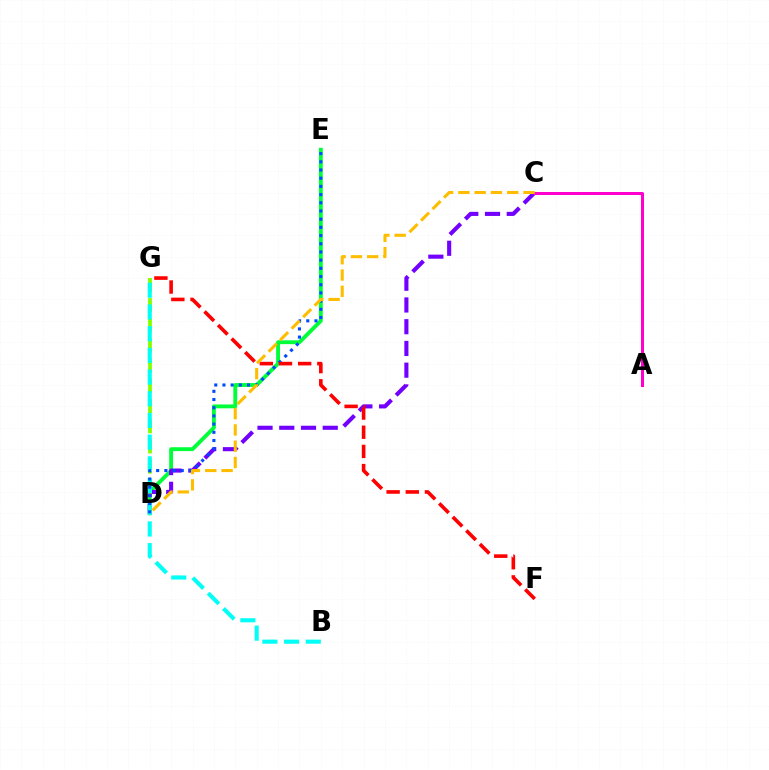{('D', 'E'): [{'color': '#00ff39', 'line_style': 'solid', 'thickness': 2.78}, {'color': '#004bff', 'line_style': 'dotted', 'thickness': 2.23}], ('C', 'D'): [{'color': '#7200ff', 'line_style': 'dashed', 'thickness': 2.95}, {'color': '#ffbd00', 'line_style': 'dashed', 'thickness': 2.21}], ('A', 'C'): [{'color': '#ff00cf', 'line_style': 'solid', 'thickness': 2.17}], ('D', 'G'): [{'color': '#84ff00', 'line_style': 'dashed', 'thickness': 2.74}], ('B', 'G'): [{'color': '#00fff6', 'line_style': 'dashed', 'thickness': 2.95}], ('F', 'G'): [{'color': '#ff0000', 'line_style': 'dashed', 'thickness': 2.6}]}